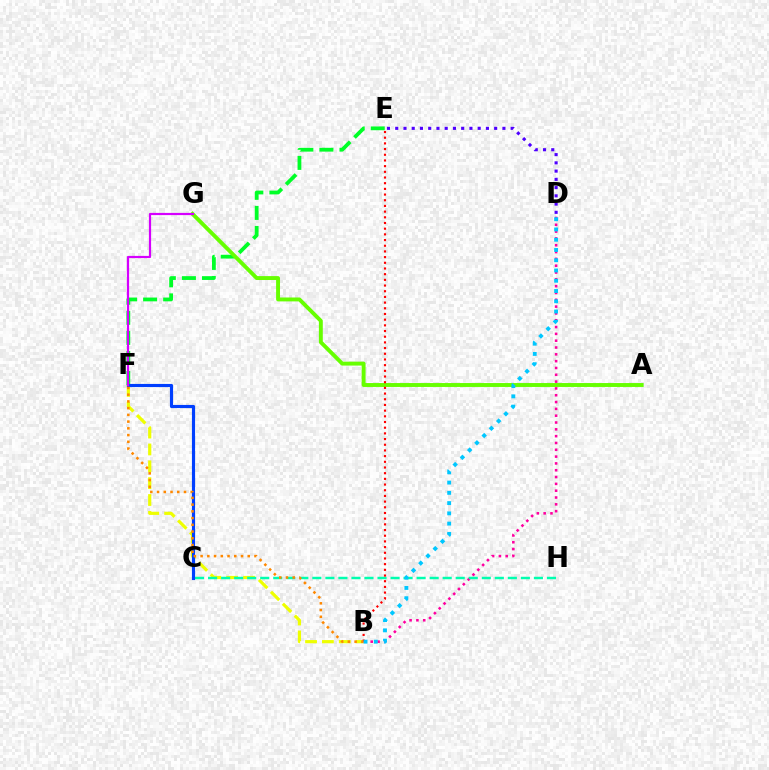{('B', 'F'): [{'color': '#eeff00', 'line_style': 'dashed', 'thickness': 2.29}, {'color': '#ff8800', 'line_style': 'dotted', 'thickness': 1.83}], ('E', 'F'): [{'color': '#00ff27', 'line_style': 'dashed', 'thickness': 2.73}], ('A', 'G'): [{'color': '#66ff00', 'line_style': 'solid', 'thickness': 2.81}], ('B', 'D'): [{'color': '#ff00a0', 'line_style': 'dotted', 'thickness': 1.85}, {'color': '#00c7ff', 'line_style': 'dotted', 'thickness': 2.79}], ('C', 'H'): [{'color': '#00ffaf', 'line_style': 'dashed', 'thickness': 1.77}], ('B', 'E'): [{'color': '#ff0000', 'line_style': 'dotted', 'thickness': 1.54}], ('C', 'F'): [{'color': '#003fff', 'line_style': 'solid', 'thickness': 2.26}], ('F', 'G'): [{'color': '#d600ff', 'line_style': 'solid', 'thickness': 1.58}], ('D', 'E'): [{'color': '#4f00ff', 'line_style': 'dotted', 'thickness': 2.24}]}